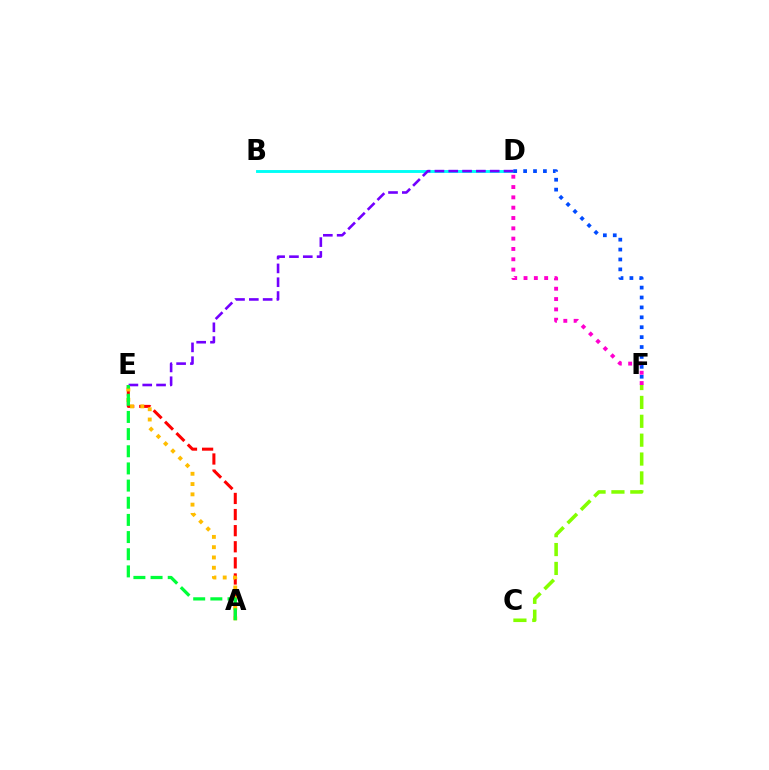{('B', 'D'): [{'color': '#00fff6', 'line_style': 'solid', 'thickness': 2.08}], ('A', 'E'): [{'color': '#ff0000', 'line_style': 'dashed', 'thickness': 2.19}, {'color': '#ffbd00', 'line_style': 'dotted', 'thickness': 2.79}, {'color': '#00ff39', 'line_style': 'dashed', 'thickness': 2.33}], ('D', 'F'): [{'color': '#004bff', 'line_style': 'dotted', 'thickness': 2.69}, {'color': '#ff00cf', 'line_style': 'dotted', 'thickness': 2.8}], ('D', 'E'): [{'color': '#7200ff', 'line_style': 'dashed', 'thickness': 1.88}], ('C', 'F'): [{'color': '#84ff00', 'line_style': 'dashed', 'thickness': 2.56}]}